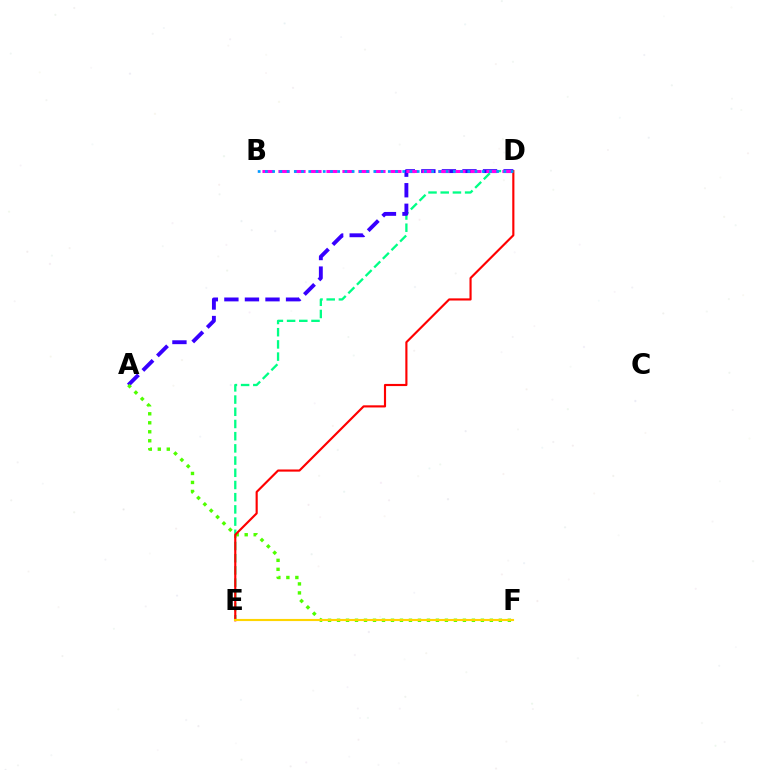{('D', 'E'): [{'color': '#00ff86', 'line_style': 'dashed', 'thickness': 1.66}, {'color': '#ff0000', 'line_style': 'solid', 'thickness': 1.55}], ('A', 'D'): [{'color': '#3700ff', 'line_style': 'dashed', 'thickness': 2.79}], ('A', 'F'): [{'color': '#4fff00', 'line_style': 'dotted', 'thickness': 2.44}], ('B', 'D'): [{'color': '#ff00ed', 'line_style': 'dashed', 'thickness': 2.17}, {'color': '#009eff', 'line_style': 'dotted', 'thickness': 1.96}], ('E', 'F'): [{'color': '#ffd500', 'line_style': 'solid', 'thickness': 1.54}]}